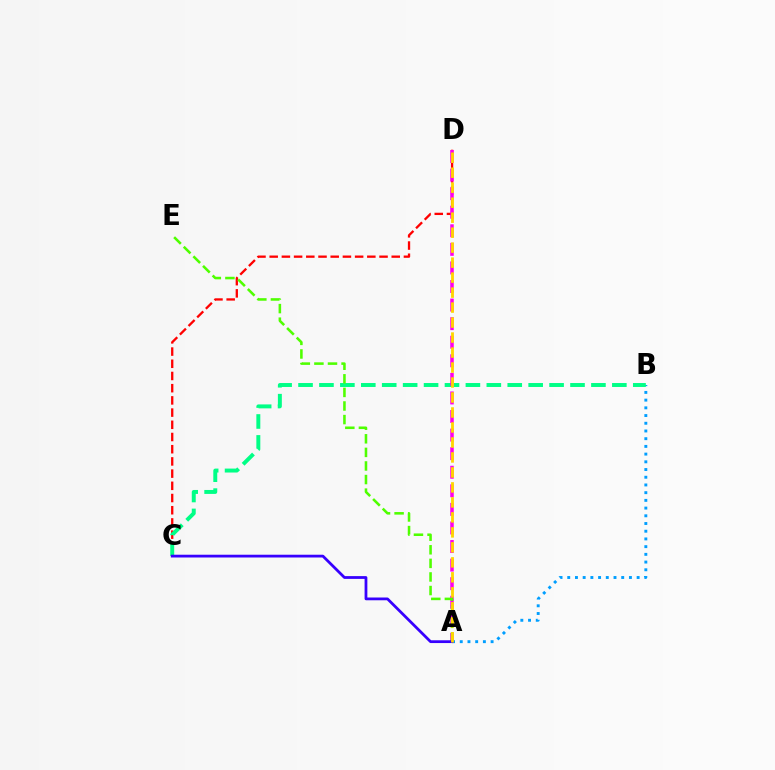{('C', 'D'): [{'color': '#ff0000', 'line_style': 'dashed', 'thickness': 1.66}], ('A', 'B'): [{'color': '#009eff', 'line_style': 'dotted', 'thickness': 2.1}], ('B', 'C'): [{'color': '#00ff86', 'line_style': 'dashed', 'thickness': 2.84}], ('A', 'D'): [{'color': '#ff00ed', 'line_style': 'dashed', 'thickness': 2.52}, {'color': '#ffd500', 'line_style': 'dashed', 'thickness': 2.04}], ('A', 'E'): [{'color': '#4fff00', 'line_style': 'dashed', 'thickness': 1.85}], ('A', 'C'): [{'color': '#3700ff', 'line_style': 'solid', 'thickness': 2.0}]}